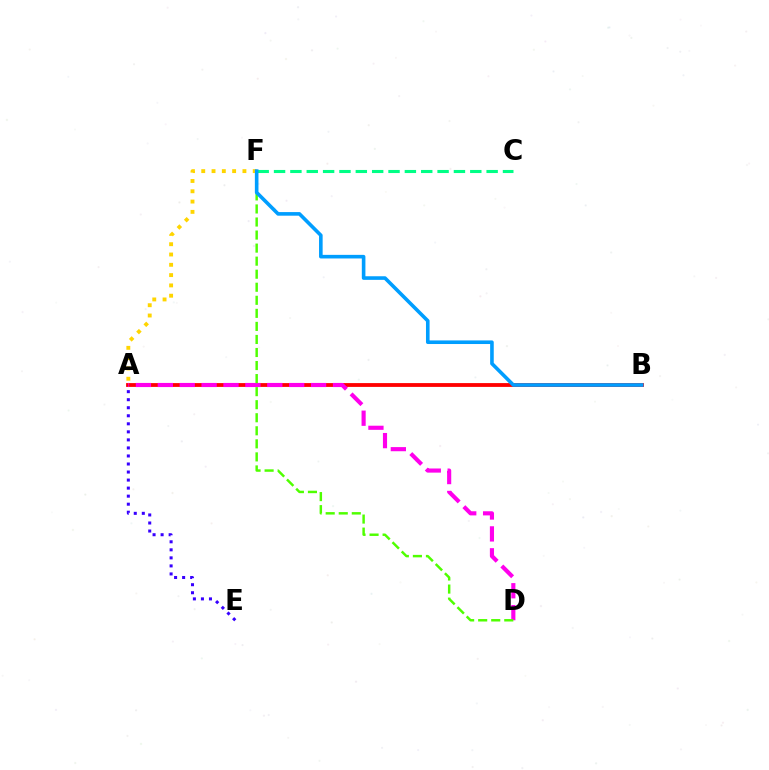{('A', 'B'): [{'color': '#ff0000', 'line_style': 'solid', 'thickness': 2.75}], ('A', 'D'): [{'color': '#ff00ed', 'line_style': 'dashed', 'thickness': 2.97}], ('D', 'F'): [{'color': '#4fff00', 'line_style': 'dashed', 'thickness': 1.77}], ('C', 'F'): [{'color': '#00ff86', 'line_style': 'dashed', 'thickness': 2.22}], ('A', 'F'): [{'color': '#ffd500', 'line_style': 'dotted', 'thickness': 2.8}], ('A', 'E'): [{'color': '#3700ff', 'line_style': 'dotted', 'thickness': 2.18}], ('B', 'F'): [{'color': '#009eff', 'line_style': 'solid', 'thickness': 2.59}]}